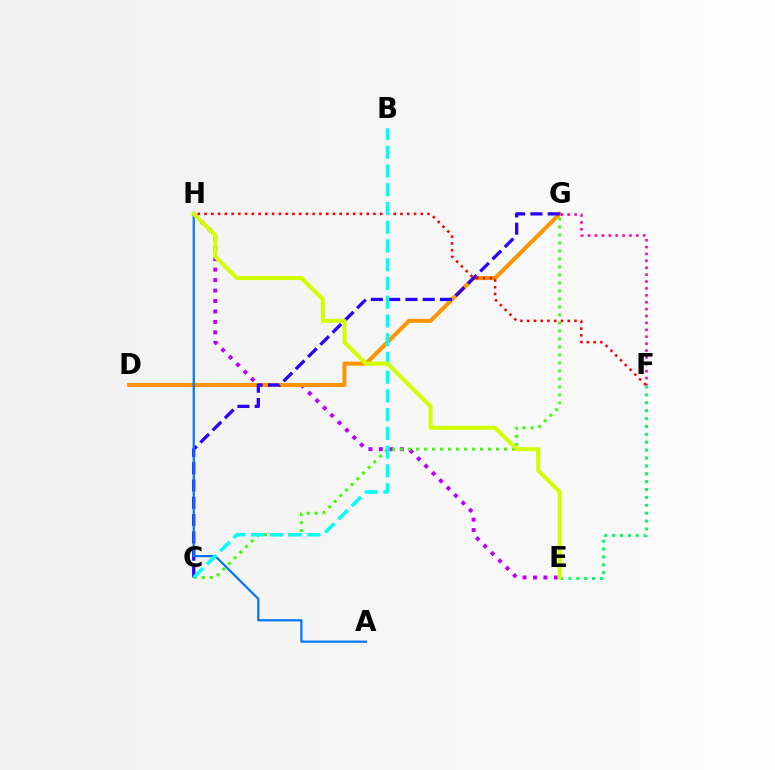{('E', 'H'): [{'color': '#b900ff', 'line_style': 'dotted', 'thickness': 2.84}, {'color': '#d1ff00', 'line_style': 'solid', 'thickness': 2.9}], ('D', 'G'): [{'color': '#ff9400', 'line_style': 'solid', 'thickness': 2.9}], ('C', 'G'): [{'color': '#3dff00', 'line_style': 'dotted', 'thickness': 2.17}, {'color': '#2500ff', 'line_style': 'dashed', 'thickness': 2.35}], ('F', 'G'): [{'color': '#ff00ac', 'line_style': 'dotted', 'thickness': 1.87}], ('F', 'H'): [{'color': '#ff0000', 'line_style': 'dotted', 'thickness': 1.84}], ('A', 'H'): [{'color': '#0074ff', 'line_style': 'solid', 'thickness': 1.58}], ('B', 'C'): [{'color': '#00fff6', 'line_style': 'dashed', 'thickness': 2.55}], ('E', 'F'): [{'color': '#00ff5c', 'line_style': 'dotted', 'thickness': 2.14}]}